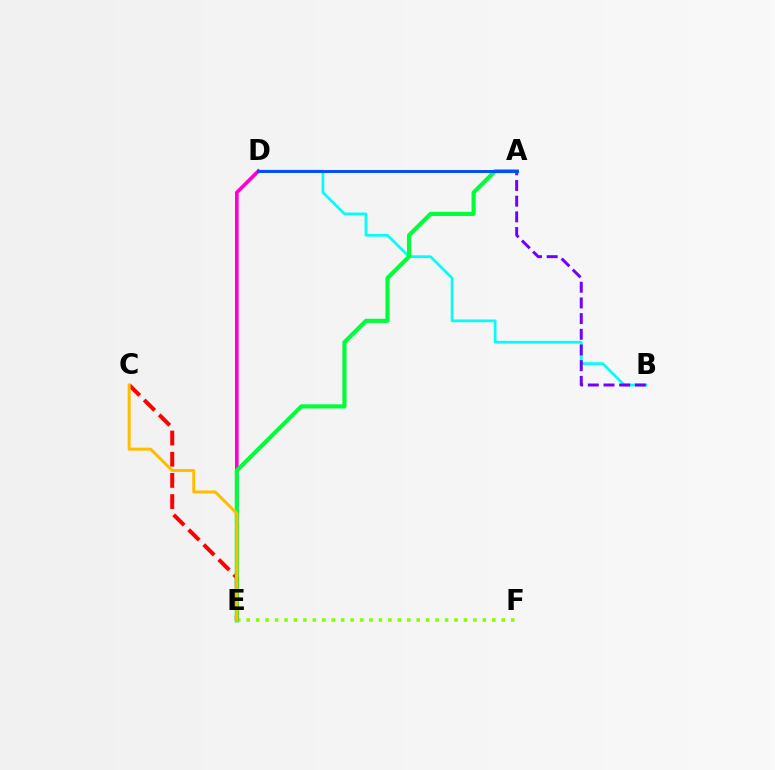{('B', 'D'): [{'color': '#00fff6', 'line_style': 'solid', 'thickness': 1.97}], ('E', 'F'): [{'color': '#84ff00', 'line_style': 'dotted', 'thickness': 2.57}], ('D', 'E'): [{'color': '#ff00cf', 'line_style': 'solid', 'thickness': 2.63}], ('A', 'B'): [{'color': '#7200ff', 'line_style': 'dashed', 'thickness': 2.13}], ('C', 'E'): [{'color': '#ff0000', 'line_style': 'dashed', 'thickness': 2.88}, {'color': '#ffbd00', 'line_style': 'solid', 'thickness': 2.14}], ('A', 'E'): [{'color': '#00ff39', 'line_style': 'solid', 'thickness': 2.98}], ('A', 'D'): [{'color': '#004bff', 'line_style': 'solid', 'thickness': 2.09}]}